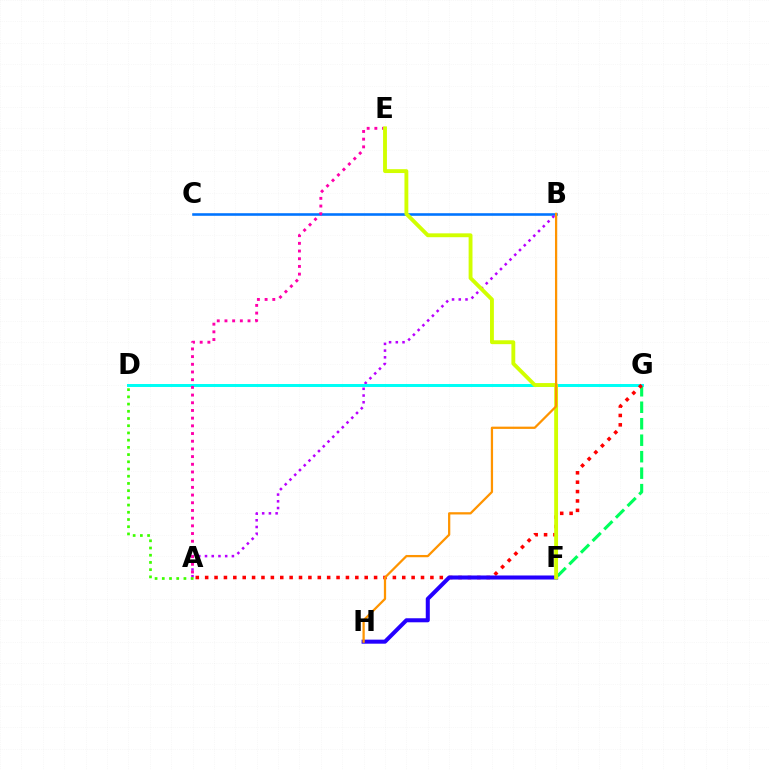{('B', 'C'): [{'color': '#0074ff', 'line_style': 'solid', 'thickness': 1.86}], ('A', 'B'): [{'color': '#b900ff', 'line_style': 'dotted', 'thickness': 1.83}], ('F', 'G'): [{'color': '#00ff5c', 'line_style': 'dashed', 'thickness': 2.24}], ('D', 'G'): [{'color': '#00fff6', 'line_style': 'solid', 'thickness': 2.14}], ('A', 'E'): [{'color': '#ff00ac', 'line_style': 'dotted', 'thickness': 2.09}], ('A', 'G'): [{'color': '#ff0000', 'line_style': 'dotted', 'thickness': 2.55}], ('F', 'H'): [{'color': '#2500ff', 'line_style': 'solid', 'thickness': 2.91}], ('A', 'D'): [{'color': '#3dff00', 'line_style': 'dotted', 'thickness': 1.96}], ('E', 'F'): [{'color': '#d1ff00', 'line_style': 'solid', 'thickness': 2.78}], ('B', 'H'): [{'color': '#ff9400', 'line_style': 'solid', 'thickness': 1.63}]}